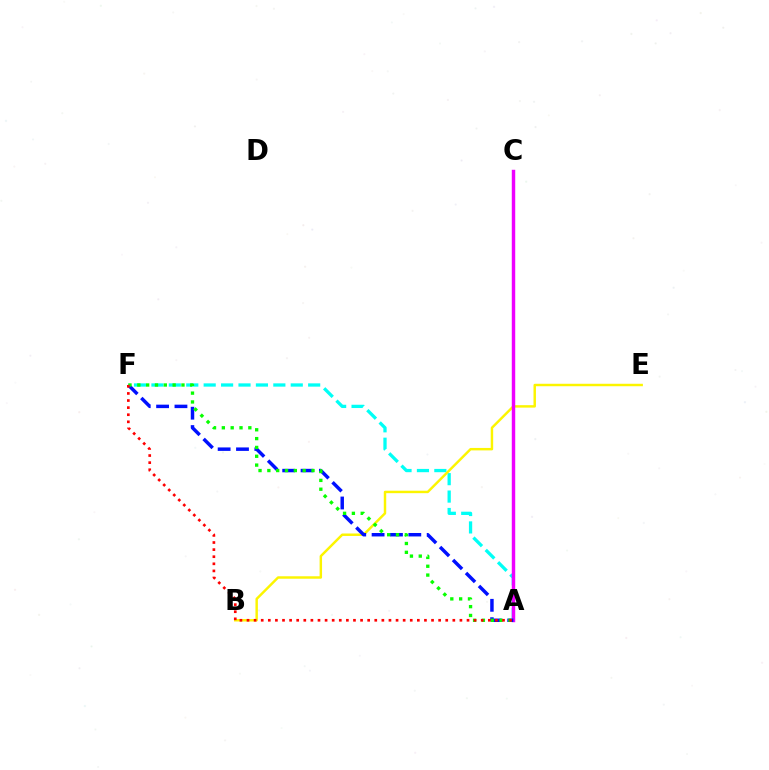{('A', 'F'): [{'color': '#00fff6', 'line_style': 'dashed', 'thickness': 2.37}, {'color': '#0010ff', 'line_style': 'dashed', 'thickness': 2.49}, {'color': '#08ff00', 'line_style': 'dotted', 'thickness': 2.4}, {'color': '#ff0000', 'line_style': 'dotted', 'thickness': 1.93}], ('B', 'E'): [{'color': '#fcf500', 'line_style': 'solid', 'thickness': 1.77}], ('A', 'C'): [{'color': '#ee00ff', 'line_style': 'solid', 'thickness': 2.47}]}